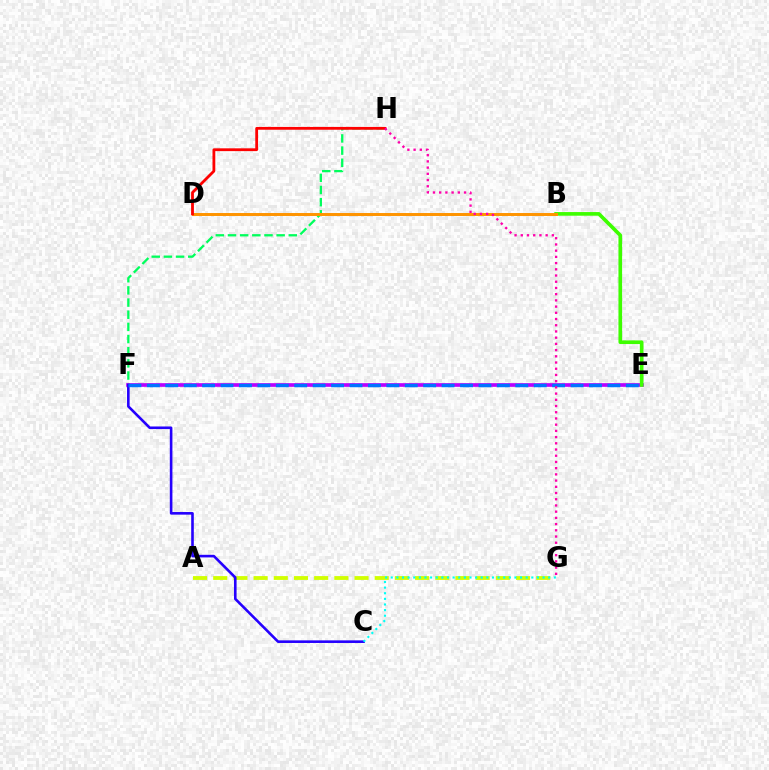{('F', 'H'): [{'color': '#00ff5c', 'line_style': 'dashed', 'thickness': 1.65}], ('E', 'F'): [{'color': '#b900ff', 'line_style': 'solid', 'thickness': 2.64}, {'color': '#0074ff', 'line_style': 'dashed', 'thickness': 2.5}], ('B', 'E'): [{'color': '#3dff00', 'line_style': 'solid', 'thickness': 2.63}], ('A', 'G'): [{'color': '#d1ff00', 'line_style': 'dashed', 'thickness': 2.74}], ('C', 'F'): [{'color': '#2500ff', 'line_style': 'solid', 'thickness': 1.88}], ('C', 'G'): [{'color': '#00fff6', 'line_style': 'dotted', 'thickness': 1.53}], ('B', 'D'): [{'color': '#ff9400', 'line_style': 'solid', 'thickness': 2.13}], ('D', 'H'): [{'color': '#ff0000', 'line_style': 'solid', 'thickness': 2.02}], ('G', 'H'): [{'color': '#ff00ac', 'line_style': 'dotted', 'thickness': 1.69}]}